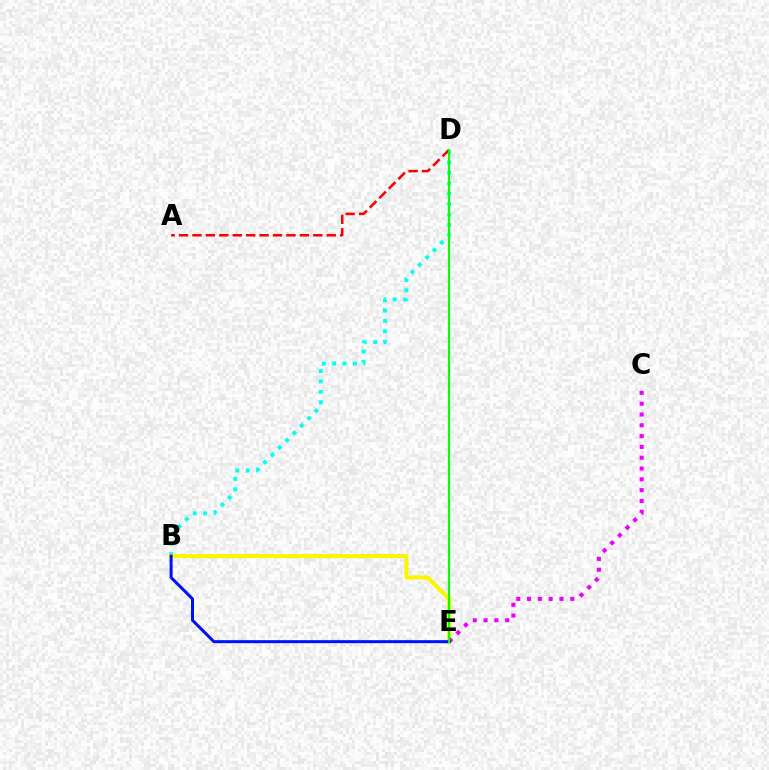{('B', 'D'): [{'color': '#00fff6', 'line_style': 'dotted', 'thickness': 2.82}], ('B', 'E'): [{'color': '#fcf500', 'line_style': 'solid', 'thickness': 2.97}, {'color': '#0010ff', 'line_style': 'solid', 'thickness': 2.16}], ('A', 'D'): [{'color': '#ff0000', 'line_style': 'dashed', 'thickness': 1.82}], ('C', 'E'): [{'color': '#ee00ff', 'line_style': 'dotted', 'thickness': 2.94}], ('D', 'E'): [{'color': '#08ff00', 'line_style': 'solid', 'thickness': 1.54}]}